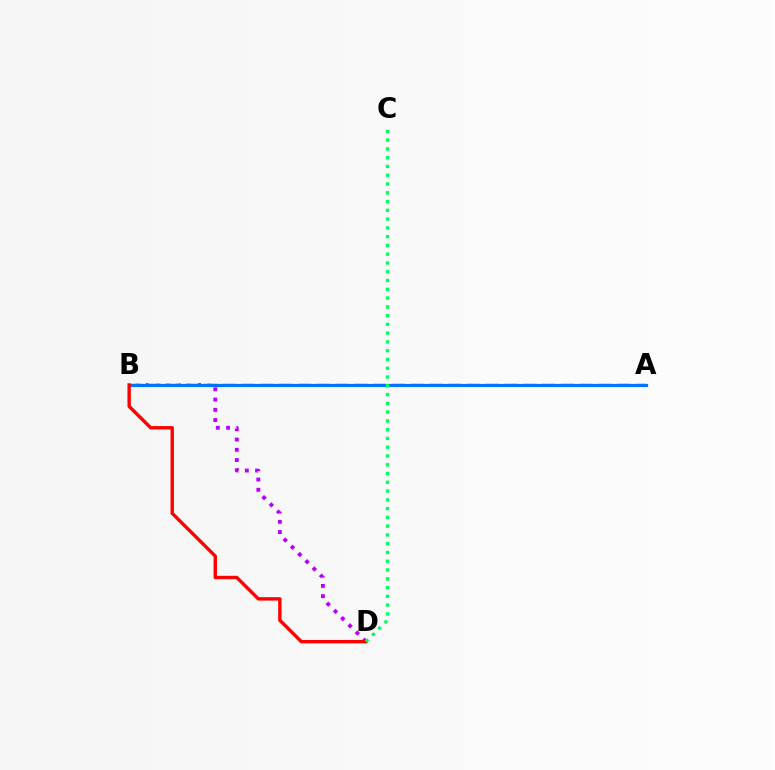{('B', 'D'): [{'color': '#b900ff', 'line_style': 'dotted', 'thickness': 2.78}, {'color': '#ff0000', 'line_style': 'solid', 'thickness': 2.44}], ('A', 'B'): [{'color': '#d1ff00', 'line_style': 'dashed', 'thickness': 2.55}, {'color': '#0074ff', 'line_style': 'solid', 'thickness': 2.28}], ('C', 'D'): [{'color': '#00ff5c', 'line_style': 'dotted', 'thickness': 2.38}]}